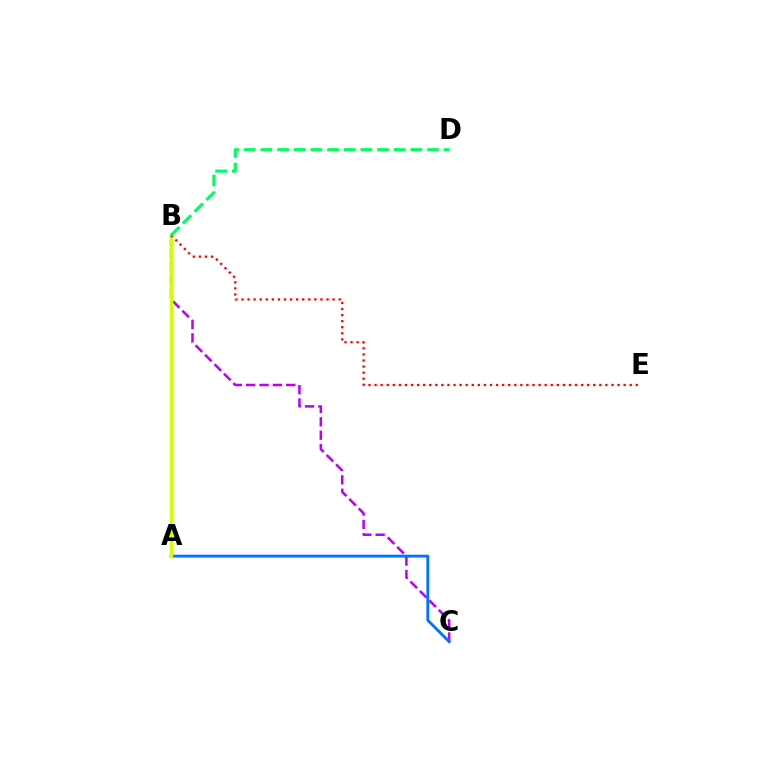{('B', 'C'): [{'color': '#b900ff', 'line_style': 'dashed', 'thickness': 1.82}], ('A', 'C'): [{'color': '#0074ff', 'line_style': 'solid', 'thickness': 2.06}], ('A', 'B'): [{'color': '#d1ff00', 'line_style': 'solid', 'thickness': 2.51}], ('B', 'E'): [{'color': '#ff0000', 'line_style': 'dotted', 'thickness': 1.65}], ('B', 'D'): [{'color': '#00ff5c', 'line_style': 'dashed', 'thickness': 2.26}]}